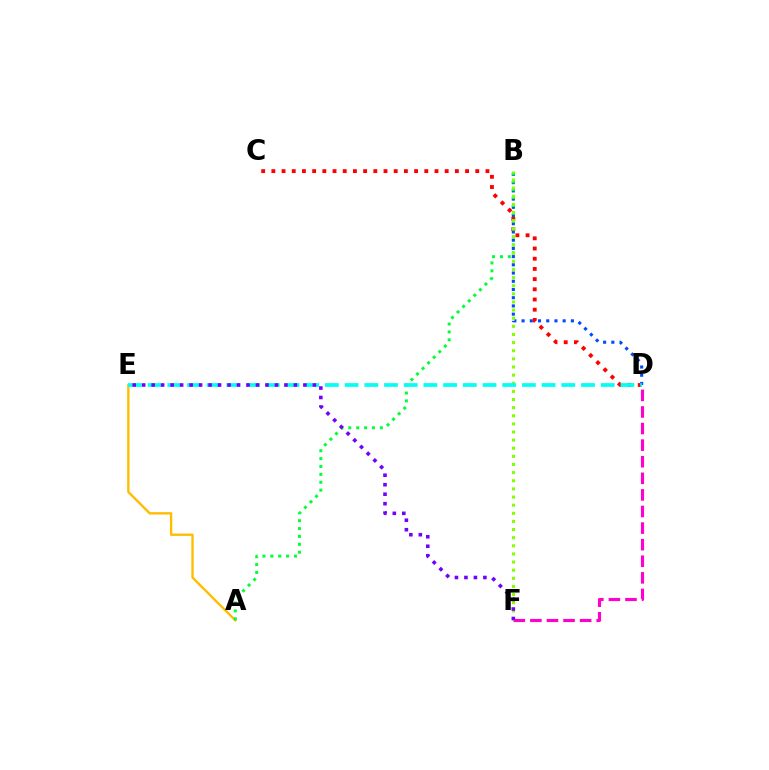{('D', 'F'): [{'color': '#ff00cf', 'line_style': 'dashed', 'thickness': 2.25}], ('B', 'D'): [{'color': '#004bff', 'line_style': 'dotted', 'thickness': 2.23}], ('C', 'D'): [{'color': '#ff0000', 'line_style': 'dotted', 'thickness': 2.77}], ('A', 'E'): [{'color': '#ffbd00', 'line_style': 'solid', 'thickness': 1.71}], ('A', 'B'): [{'color': '#00ff39', 'line_style': 'dotted', 'thickness': 2.14}], ('B', 'F'): [{'color': '#84ff00', 'line_style': 'dotted', 'thickness': 2.21}], ('D', 'E'): [{'color': '#00fff6', 'line_style': 'dashed', 'thickness': 2.68}], ('E', 'F'): [{'color': '#7200ff', 'line_style': 'dotted', 'thickness': 2.58}]}